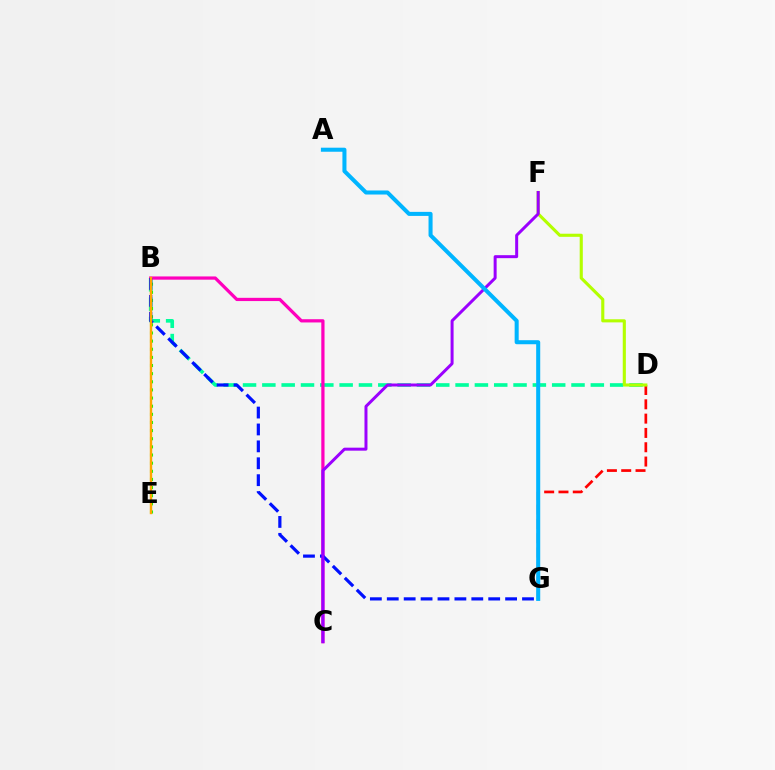{('B', 'D'): [{'color': '#00ff9d', 'line_style': 'dashed', 'thickness': 2.62}], ('B', 'E'): [{'color': '#08ff00', 'line_style': 'dotted', 'thickness': 2.21}, {'color': '#ffa500', 'line_style': 'solid', 'thickness': 1.73}], ('B', 'C'): [{'color': '#ff00bd', 'line_style': 'solid', 'thickness': 2.33}], ('B', 'G'): [{'color': '#0010ff', 'line_style': 'dashed', 'thickness': 2.3}], ('D', 'G'): [{'color': '#ff0000', 'line_style': 'dashed', 'thickness': 1.94}], ('D', 'F'): [{'color': '#b3ff00', 'line_style': 'solid', 'thickness': 2.24}], ('C', 'F'): [{'color': '#9b00ff', 'line_style': 'solid', 'thickness': 2.15}], ('A', 'G'): [{'color': '#00b5ff', 'line_style': 'solid', 'thickness': 2.91}]}